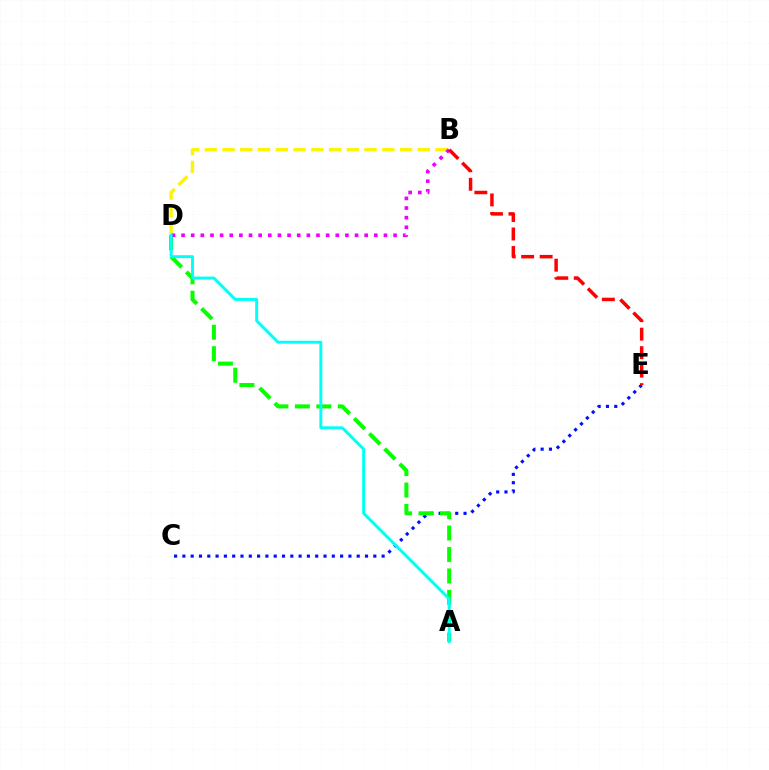{('B', 'D'): [{'color': '#fcf500', 'line_style': 'dashed', 'thickness': 2.41}, {'color': '#ee00ff', 'line_style': 'dotted', 'thickness': 2.62}], ('C', 'E'): [{'color': '#0010ff', 'line_style': 'dotted', 'thickness': 2.26}], ('A', 'D'): [{'color': '#08ff00', 'line_style': 'dashed', 'thickness': 2.91}, {'color': '#00fff6', 'line_style': 'solid', 'thickness': 2.11}], ('B', 'E'): [{'color': '#ff0000', 'line_style': 'dashed', 'thickness': 2.51}]}